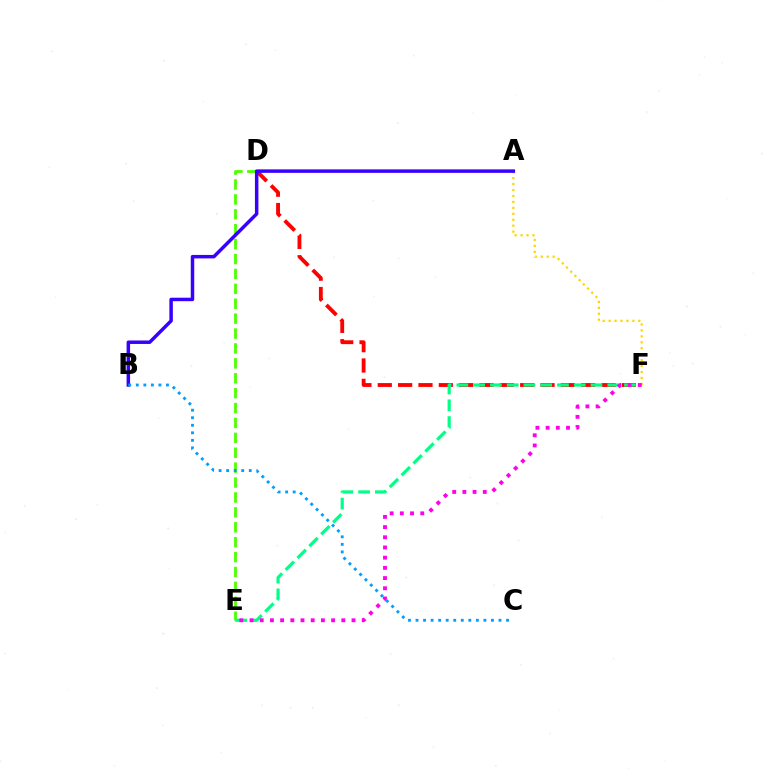{('D', 'E'): [{'color': '#4fff00', 'line_style': 'dashed', 'thickness': 2.02}], ('D', 'F'): [{'color': '#ff0000', 'line_style': 'dashed', 'thickness': 2.76}], ('A', 'F'): [{'color': '#ffd500', 'line_style': 'dotted', 'thickness': 1.61}], ('E', 'F'): [{'color': '#00ff86', 'line_style': 'dashed', 'thickness': 2.28}, {'color': '#ff00ed', 'line_style': 'dotted', 'thickness': 2.77}], ('A', 'B'): [{'color': '#3700ff', 'line_style': 'solid', 'thickness': 2.5}], ('B', 'C'): [{'color': '#009eff', 'line_style': 'dotted', 'thickness': 2.05}]}